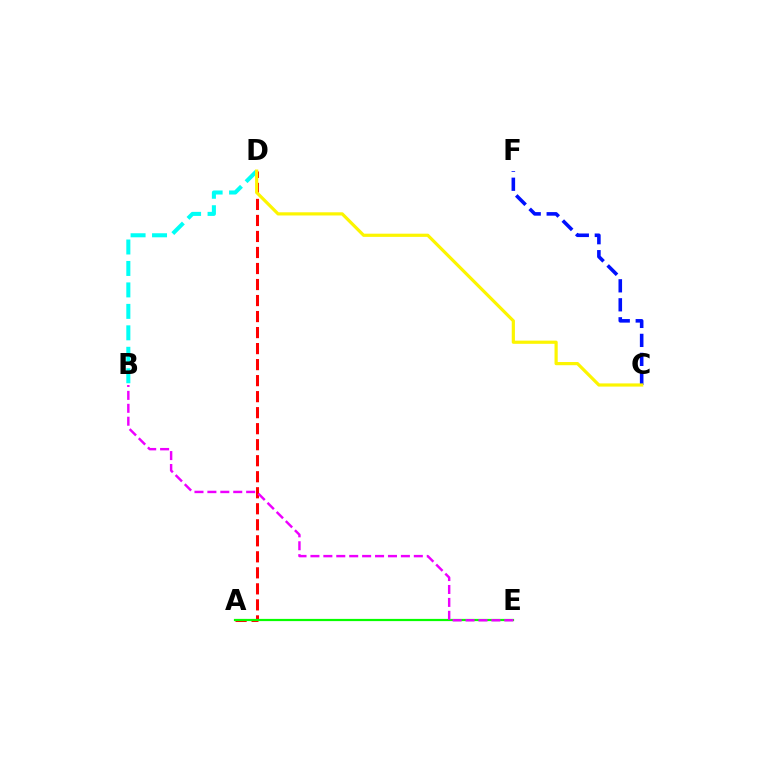{('C', 'F'): [{'color': '#0010ff', 'line_style': 'dashed', 'thickness': 2.58}], ('B', 'D'): [{'color': '#00fff6', 'line_style': 'dashed', 'thickness': 2.92}], ('A', 'D'): [{'color': '#ff0000', 'line_style': 'dashed', 'thickness': 2.18}], ('A', 'E'): [{'color': '#08ff00', 'line_style': 'solid', 'thickness': 1.59}], ('B', 'E'): [{'color': '#ee00ff', 'line_style': 'dashed', 'thickness': 1.76}], ('C', 'D'): [{'color': '#fcf500', 'line_style': 'solid', 'thickness': 2.3}]}